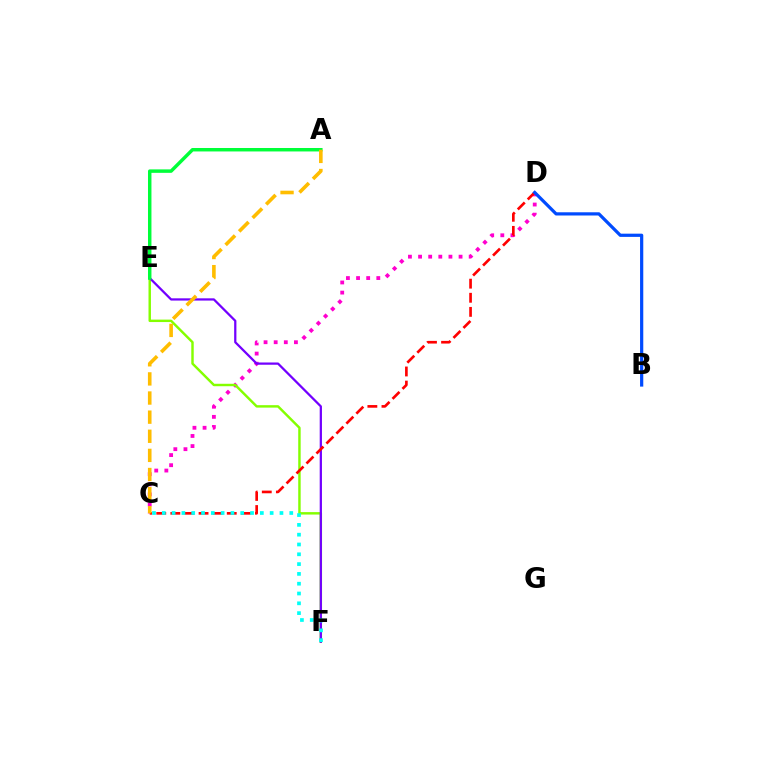{('C', 'D'): [{'color': '#ff00cf', 'line_style': 'dotted', 'thickness': 2.75}, {'color': '#ff0000', 'line_style': 'dashed', 'thickness': 1.92}], ('E', 'F'): [{'color': '#84ff00', 'line_style': 'solid', 'thickness': 1.76}, {'color': '#7200ff', 'line_style': 'solid', 'thickness': 1.62}], ('C', 'F'): [{'color': '#00fff6', 'line_style': 'dotted', 'thickness': 2.66}], ('A', 'E'): [{'color': '#00ff39', 'line_style': 'solid', 'thickness': 2.49}], ('B', 'D'): [{'color': '#004bff', 'line_style': 'solid', 'thickness': 2.32}], ('A', 'C'): [{'color': '#ffbd00', 'line_style': 'dashed', 'thickness': 2.6}]}